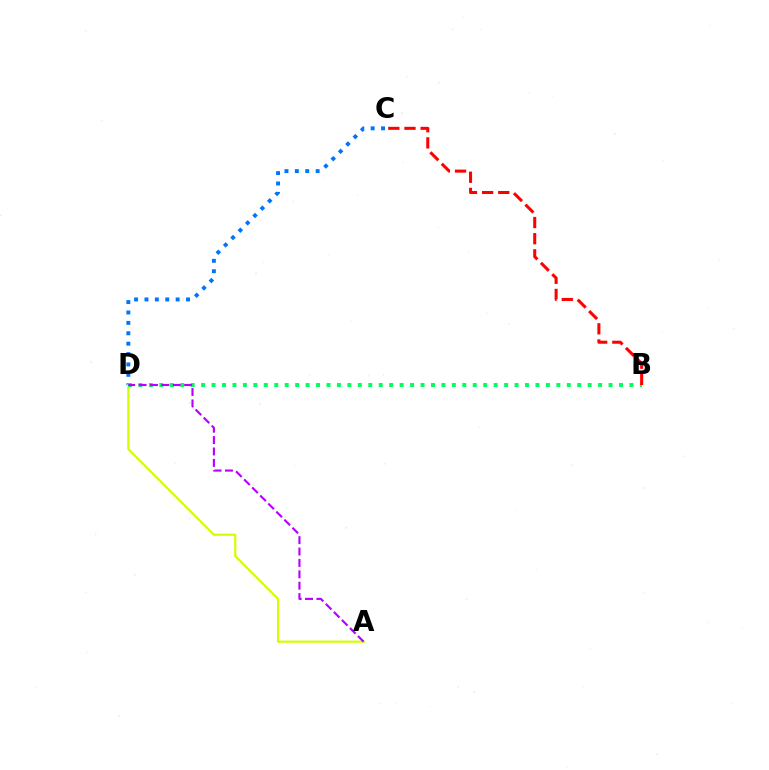{('C', 'D'): [{'color': '#0074ff', 'line_style': 'dotted', 'thickness': 2.82}], ('A', 'D'): [{'color': '#d1ff00', 'line_style': 'solid', 'thickness': 1.57}, {'color': '#b900ff', 'line_style': 'dashed', 'thickness': 1.55}], ('B', 'D'): [{'color': '#00ff5c', 'line_style': 'dotted', 'thickness': 2.84}], ('B', 'C'): [{'color': '#ff0000', 'line_style': 'dashed', 'thickness': 2.19}]}